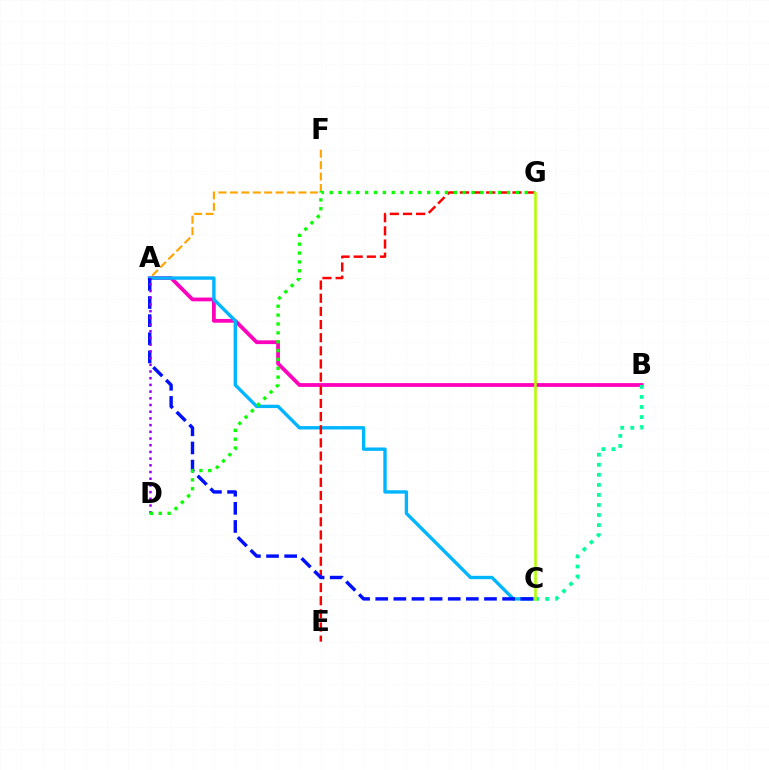{('A', 'B'): [{'color': '#ff00bd', 'line_style': 'solid', 'thickness': 2.73}], ('A', 'F'): [{'color': '#ffa500', 'line_style': 'dashed', 'thickness': 1.55}], ('A', 'C'): [{'color': '#00b5ff', 'line_style': 'solid', 'thickness': 2.42}, {'color': '#0010ff', 'line_style': 'dashed', 'thickness': 2.46}], ('B', 'C'): [{'color': '#00ff9d', 'line_style': 'dotted', 'thickness': 2.73}], ('E', 'G'): [{'color': '#ff0000', 'line_style': 'dashed', 'thickness': 1.79}], ('A', 'D'): [{'color': '#9b00ff', 'line_style': 'dotted', 'thickness': 1.82}], ('D', 'G'): [{'color': '#08ff00', 'line_style': 'dotted', 'thickness': 2.41}], ('C', 'G'): [{'color': '#b3ff00', 'line_style': 'solid', 'thickness': 1.86}]}